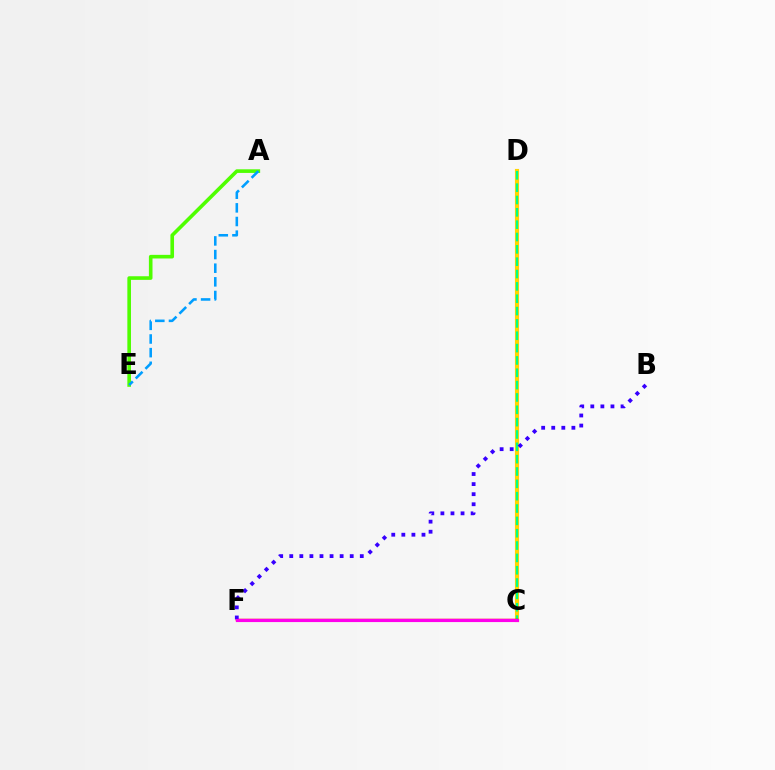{('A', 'E'): [{'color': '#4fff00', 'line_style': 'solid', 'thickness': 2.61}, {'color': '#009eff', 'line_style': 'dashed', 'thickness': 1.85}], ('C', 'D'): [{'color': '#ffd500', 'line_style': 'solid', 'thickness': 2.98}, {'color': '#00ff86', 'line_style': 'dashed', 'thickness': 1.68}], ('C', 'F'): [{'color': '#ff0000', 'line_style': 'solid', 'thickness': 1.79}, {'color': '#ff00ed', 'line_style': 'solid', 'thickness': 2.26}], ('B', 'F'): [{'color': '#3700ff', 'line_style': 'dotted', 'thickness': 2.74}]}